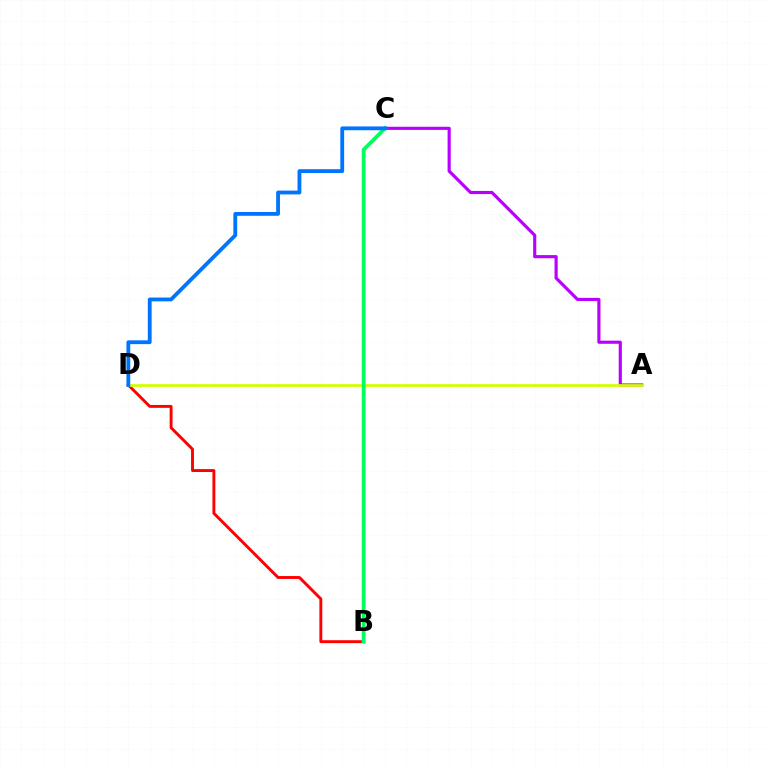{('A', 'C'): [{'color': '#b900ff', 'line_style': 'solid', 'thickness': 2.26}], ('B', 'D'): [{'color': '#ff0000', 'line_style': 'solid', 'thickness': 2.09}], ('A', 'D'): [{'color': '#d1ff00', 'line_style': 'solid', 'thickness': 1.97}], ('B', 'C'): [{'color': '#00ff5c', 'line_style': 'solid', 'thickness': 2.72}], ('C', 'D'): [{'color': '#0074ff', 'line_style': 'solid', 'thickness': 2.75}]}